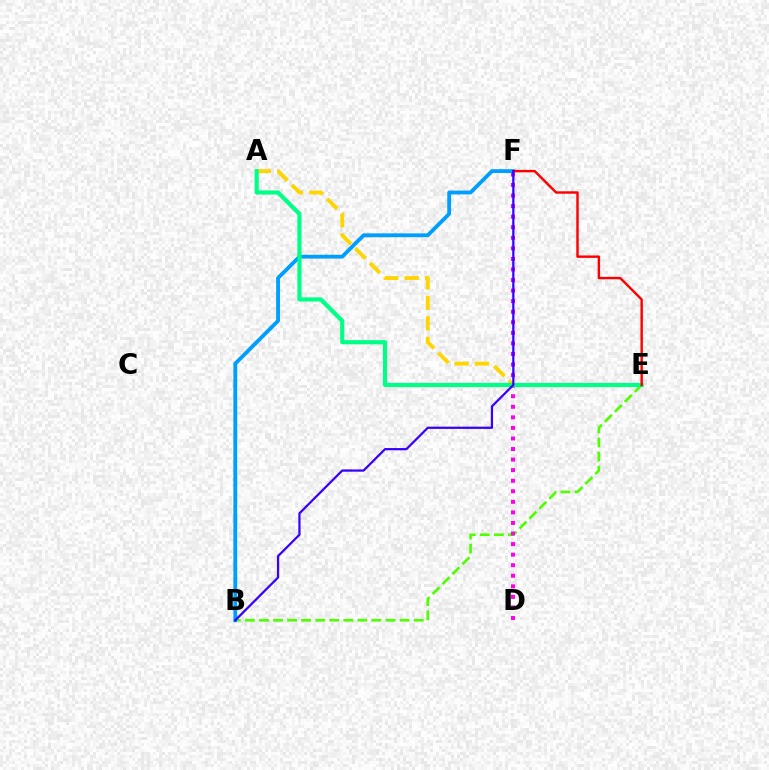{('B', 'E'): [{'color': '#4fff00', 'line_style': 'dashed', 'thickness': 1.91}], ('D', 'F'): [{'color': '#ff00ed', 'line_style': 'dotted', 'thickness': 2.87}], ('B', 'F'): [{'color': '#009eff', 'line_style': 'solid', 'thickness': 2.76}, {'color': '#3700ff', 'line_style': 'solid', 'thickness': 1.61}], ('A', 'E'): [{'color': '#ffd500', 'line_style': 'dashed', 'thickness': 2.78}, {'color': '#00ff86', 'line_style': 'solid', 'thickness': 2.99}], ('E', 'F'): [{'color': '#ff0000', 'line_style': 'solid', 'thickness': 1.75}]}